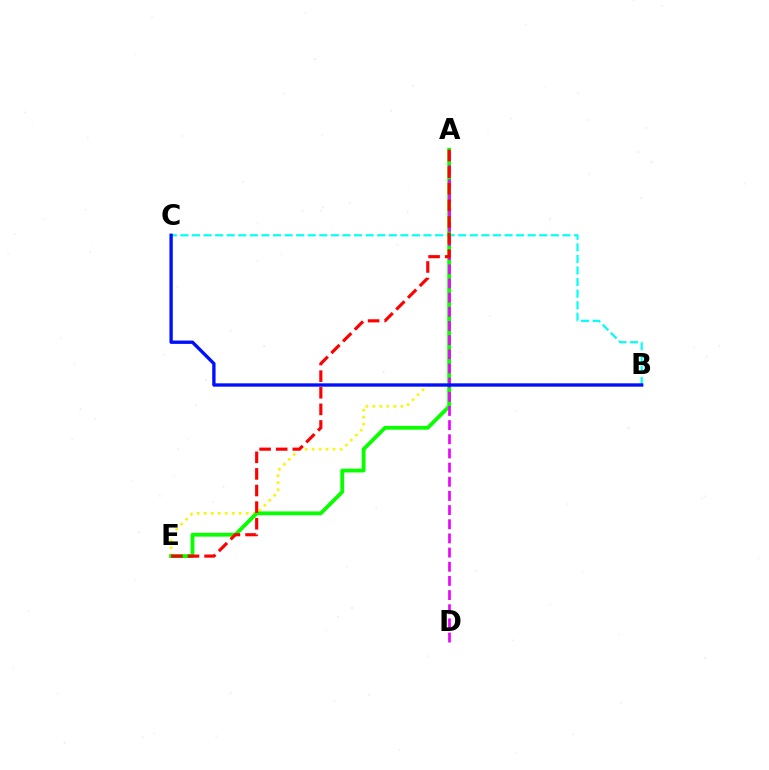{('B', 'C'): [{'color': '#00fff6', 'line_style': 'dashed', 'thickness': 1.57}, {'color': '#0010ff', 'line_style': 'solid', 'thickness': 2.41}], ('B', 'E'): [{'color': '#fcf500', 'line_style': 'dotted', 'thickness': 1.9}], ('A', 'E'): [{'color': '#08ff00', 'line_style': 'solid', 'thickness': 2.75}, {'color': '#ff0000', 'line_style': 'dashed', 'thickness': 2.26}], ('A', 'D'): [{'color': '#ee00ff', 'line_style': 'dashed', 'thickness': 1.92}]}